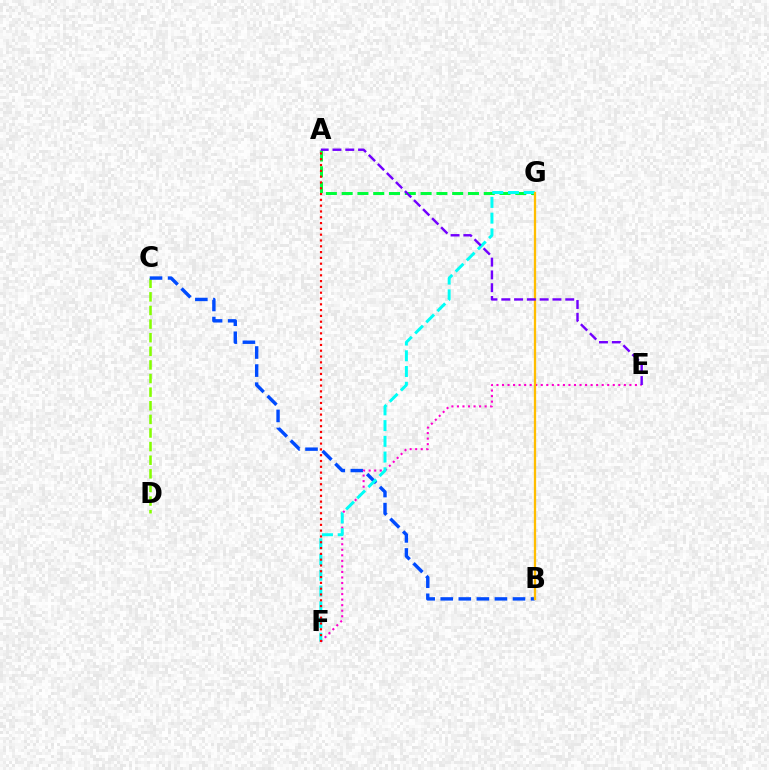{('C', 'D'): [{'color': '#84ff00', 'line_style': 'dashed', 'thickness': 1.85}], ('A', 'G'): [{'color': '#00ff39', 'line_style': 'dashed', 'thickness': 2.14}], ('B', 'C'): [{'color': '#004bff', 'line_style': 'dashed', 'thickness': 2.45}], ('E', 'F'): [{'color': '#ff00cf', 'line_style': 'dotted', 'thickness': 1.5}], ('F', 'G'): [{'color': '#00fff6', 'line_style': 'dashed', 'thickness': 2.14}], ('B', 'G'): [{'color': '#ffbd00', 'line_style': 'solid', 'thickness': 1.65}], ('A', 'F'): [{'color': '#ff0000', 'line_style': 'dotted', 'thickness': 1.58}], ('A', 'E'): [{'color': '#7200ff', 'line_style': 'dashed', 'thickness': 1.74}]}